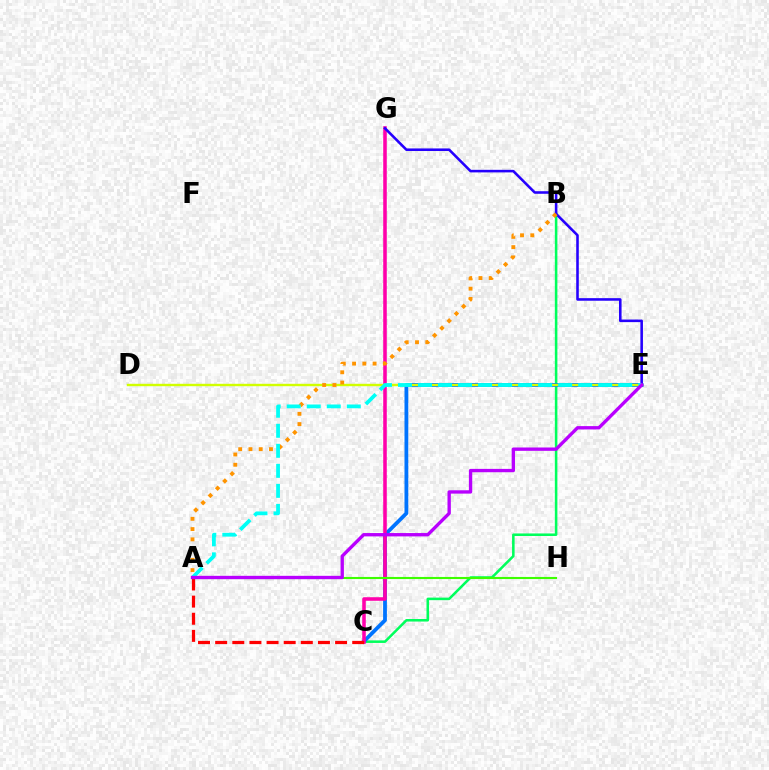{('B', 'C'): [{'color': '#00ff5c', 'line_style': 'solid', 'thickness': 1.83}], ('C', 'E'): [{'color': '#0074ff', 'line_style': 'solid', 'thickness': 2.73}], ('C', 'G'): [{'color': '#ff00ac', 'line_style': 'solid', 'thickness': 2.56}], ('E', 'G'): [{'color': '#2500ff', 'line_style': 'solid', 'thickness': 1.85}], ('D', 'E'): [{'color': '#d1ff00', 'line_style': 'solid', 'thickness': 1.73}], ('A', 'C'): [{'color': '#ff0000', 'line_style': 'dashed', 'thickness': 2.33}], ('A', 'H'): [{'color': '#3dff00', 'line_style': 'solid', 'thickness': 1.52}], ('A', 'B'): [{'color': '#ff9400', 'line_style': 'dotted', 'thickness': 2.79}], ('A', 'E'): [{'color': '#00fff6', 'line_style': 'dashed', 'thickness': 2.72}, {'color': '#b900ff', 'line_style': 'solid', 'thickness': 2.41}]}